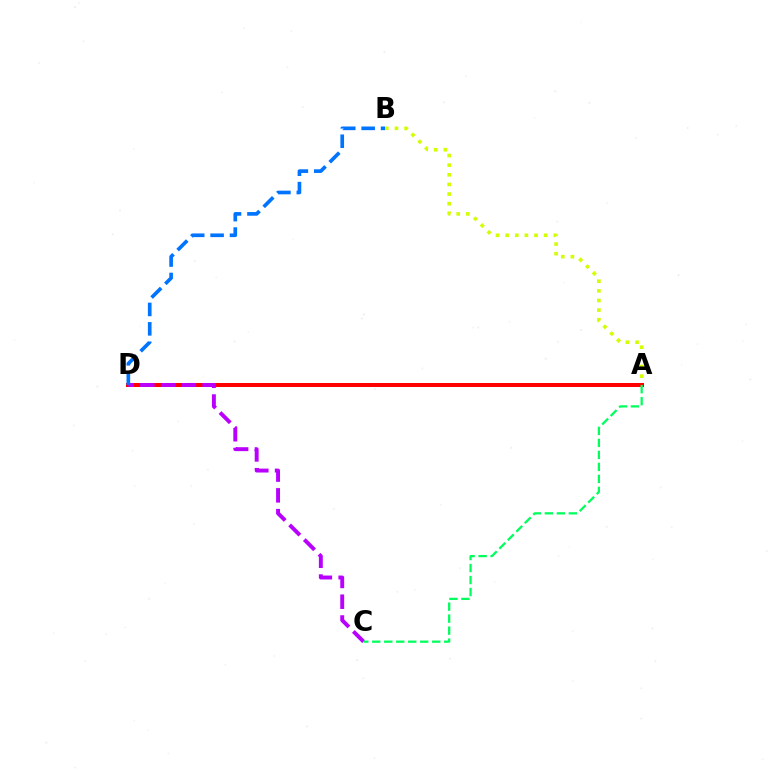{('A', 'B'): [{'color': '#d1ff00', 'line_style': 'dotted', 'thickness': 2.62}], ('A', 'D'): [{'color': '#ff0000', 'line_style': 'solid', 'thickness': 2.89}], ('C', 'D'): [{'color': '#b900ff', 'line_style': 'dashed', 'thickness': 2.82}], ('A', 'C'): [{'color': '#00ff5c', 'line_style': 'dashed', 'thickness': 1.63}], ('B', 'D'): [{'color': '#0074ff', 'line_style': 'dashed', 'thickness': 2.64}]}